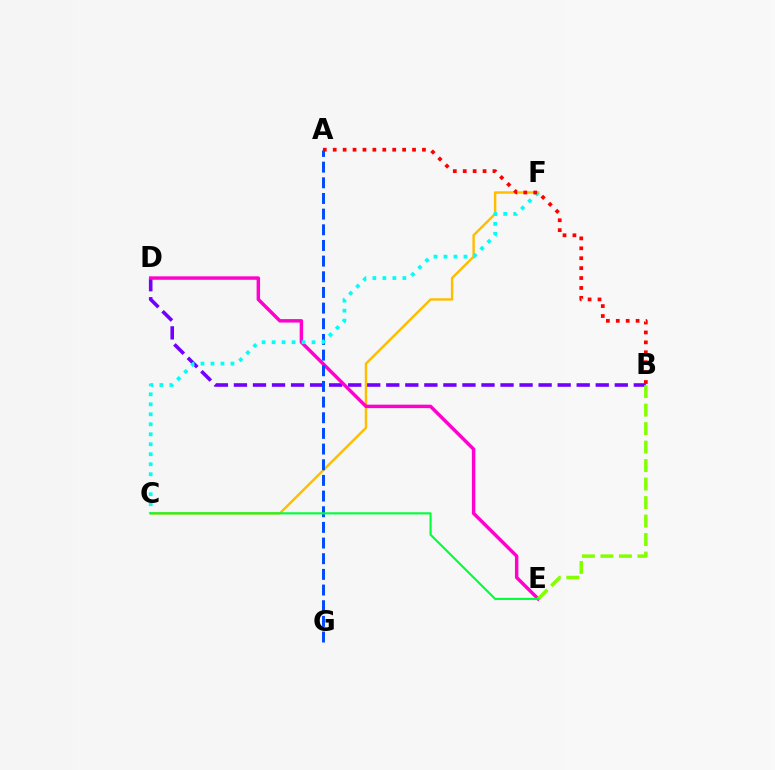{('C', 'F'): [{'color': '#ffbd00', 'line_style': 'solid', 'thickness': 1.74}, {'color': '#00fff6', 'line_style': 'dotted', 'thickness': 2.71}], ('B', 'D'): [{'color': '#7200ff', 'line_style': 'dashed', 'thickness': 2.59}], ('D', 'E'): [{'color': '#ff00cf', 'line_style': 'solid', 'thickness': 2.48}], ('A', 'G'): [{'color': '#004bff', 'line_style': 'dashed', 'thickness': 2.13}], ('B', 'E'): [{'color': '#84ff00', 'line_style': 'dashed', 'thickness': 2.51}], ('A', 'B'): [{'color': '#ff0000', 'line_style': 'dotted', 'thickness': 2.69}], ('C', 'E'): [{'color': '#00ff39', 'line_style': 'solid', 'thickness': 1.53}]}